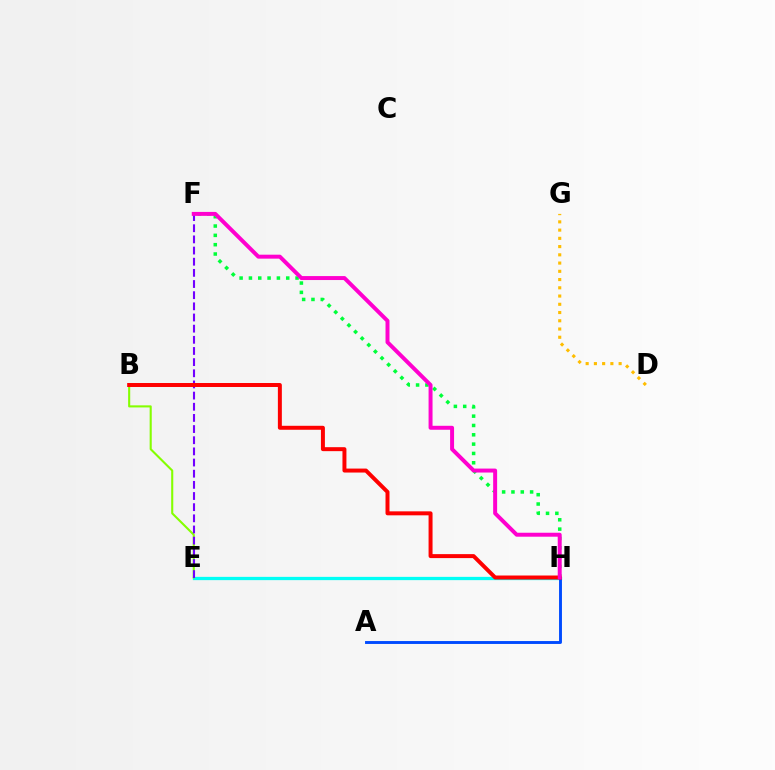{('E', 'H'): [{'color': '#00fff6', 'line_style': 'solid', 'thickness': 2.36}], ('A', 'H'): [{'color': '#004bff', 'line_style': 'solid', 'thickness': 2.08}], ('B', 'E'): [{'color': '#84ff00', 'line_style': 'solid', 'thickness': 1.51}], ('D', 'G'): [{'color': '#ffbd00', 'line_style': 'dotted', 'thickness': 2.24}], ('F', 'H'): [{'color': '#00ff39', 'line_style': 'dotted', 'thickness': 2.53}, {'color': '#ff00cf', 'line_style': 'solid', 'thickness': 2.85}], ('E', 'F'): [{'color': '#7200ff', 'line_style': 'dashed', 'thickness': 1.52}], ('B', 'H'): [{'color': '#ff0000', 'line_style': 'solid', 'thickness': 2.86}]}